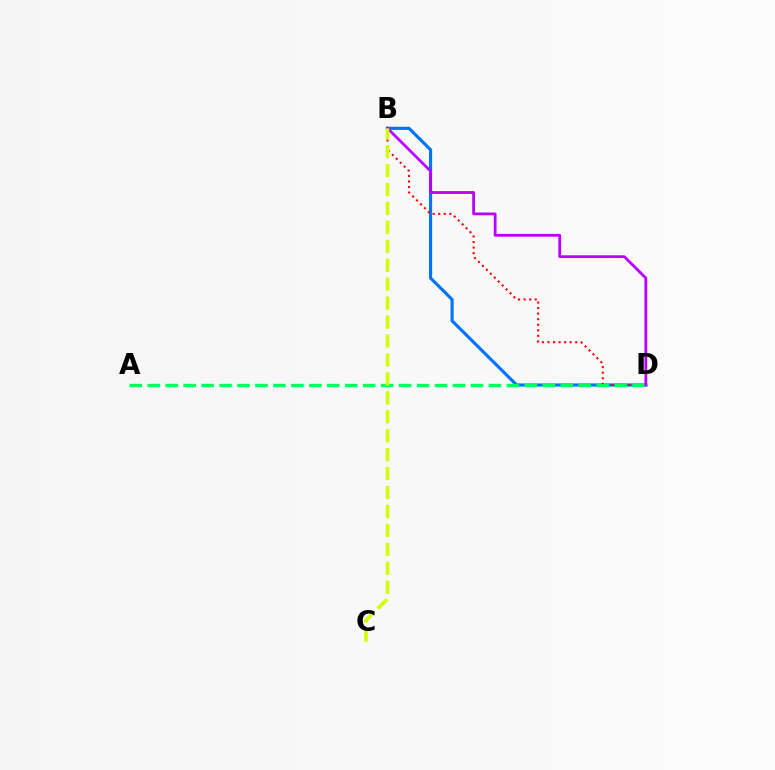{('B', 'D'): [{'color': '#0074ff', 'line_style': 'solid', 'thickness': 2.27}, {'color': '#ff0000', 'line_style': 'dotted', 'thickness': 1.51}, {'color': '#b900ff', 'line_style': 'solid', 'thickness': 2.01}], ('A', 'D'): [{'color': '#00ff5c', 'line_style': 'dashed', 'thickness': 2.44}], ('B', 'C'): [{'color': '#d1ff00', 'line_style': 'dashed', 'thickness': 2.57}]}